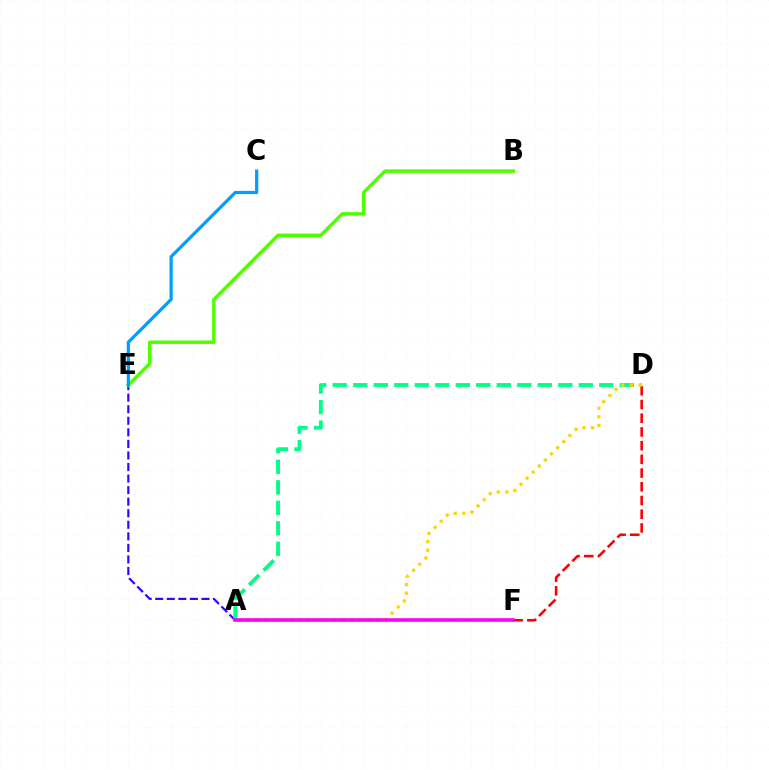{('A', 'E'): [{'color': '#3700ff', 'line_style': 'dashed', 'thickness': 1.57}], ('D', 'F'): [{'color': '#ff0000', 'line_style': 'dashed', 'thickness': 1.86}], ('A', 'D'): [{'color': '#00ff86', 'line_style': 'dashed', 'thickness': 2.79}, {'color': '#ffd500', 'line_style': 'dotted', 'thickness': 2.35}], ('B', 'E'): [{'color': '#4fff00', 'line_style': 'solid', 'thickness': 2.5}], ('C', 'E'): [{'color': '#009eff', 'line_style': 'solid', 'thickness': 2.32}], ('A', 'F'): [{'color': '#ff00ed', 'line_style': 'solid', 'thickness': 2.58}]}